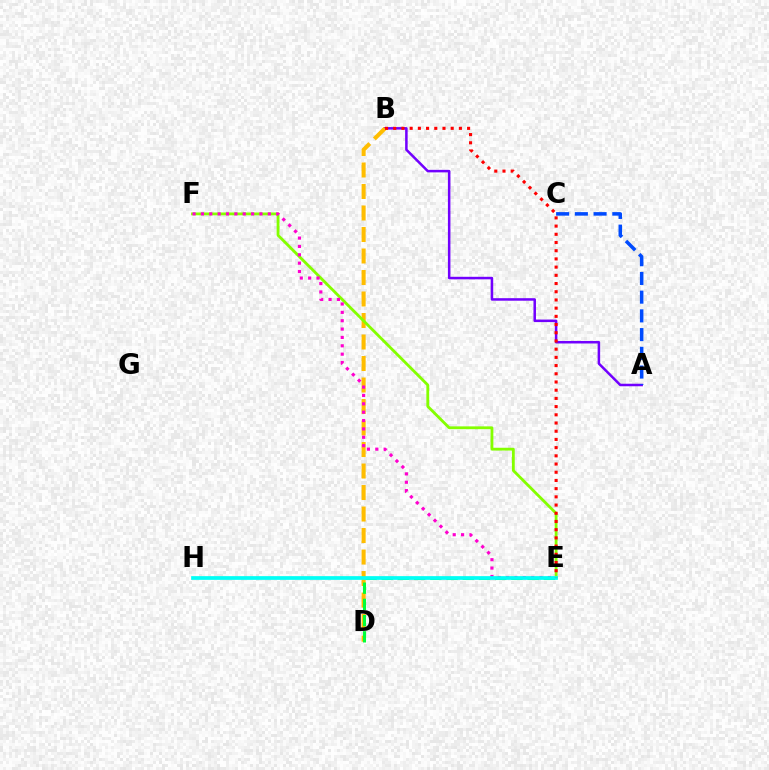{('A', 'B'): [{'color': '#7200ff', 'line_style': 'solid', 'thickness': 1.81}], ('B', 'D'): [{'color': '#ffbd00', 'line_style': 'dashed', 'thickness': 2.92}], ('E', 'F'): [{'color': '#84ff00', 'line_style': 'solid', 'thickness': 2.03}, {'color': '#ff00cf', 'line_style': 'dotted', 'thickness': 2.27}], ('A', 'C'): [{'color': '#004bff', 'line_style': 'dashed', 'thickness': 2.54}], ('D', 'E'): [{'color': '#00ff39', 'line_style': 'dashed', 'thickness': 2.2}], ('E', 'H'): [{'color': '#00fff6', 'line_style': 'solid', 'thickness': 2.67}], ('B', 'E'): [{'color': '#ff0000', 'line_style': 'dotted', 'thickness': 2.23}]}